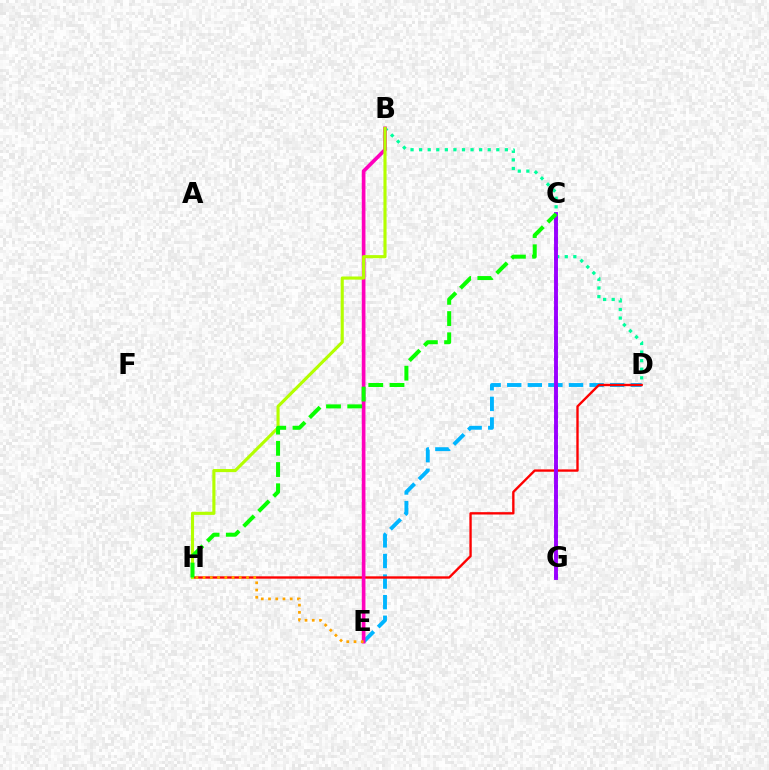{('B', 'D'): [{'color': '#00ff9d', 'line_style': 'dotted', 'thickness': 2.33}], ('D', 'E'): [{'color': '#00b5ff', 'line_style': 'dashed', 'thickness': 2.8}], ('D', 'H'): [{'color': '#ff0000', 'line_style': 'solid', 'thickness': 1.7}], ('C', 'G'): [{'color': '#0010ff', 'line_style': 'dotted', 'thickness': 2.7}, {'color': '#9b00ff', 'line_style': 'solid', 'thickness': 2.79}], ('B', 'E'): [{'color': '#ff00bd', 'line_style': 'solid', 'thickness': 2.64}], ('B', 'H'): [{'color': '#b3ff00', 'line_style': 'solid', 'thickness': 2.25}], ('C', 'H'): [{'color': '#08ff00', 'line_style': 'dashed', 'thickness': 2.88}], ('E', 'H'): [{'color': '#ffa500', 'line_style': 'dotted', 'thickness': 1.97}]}